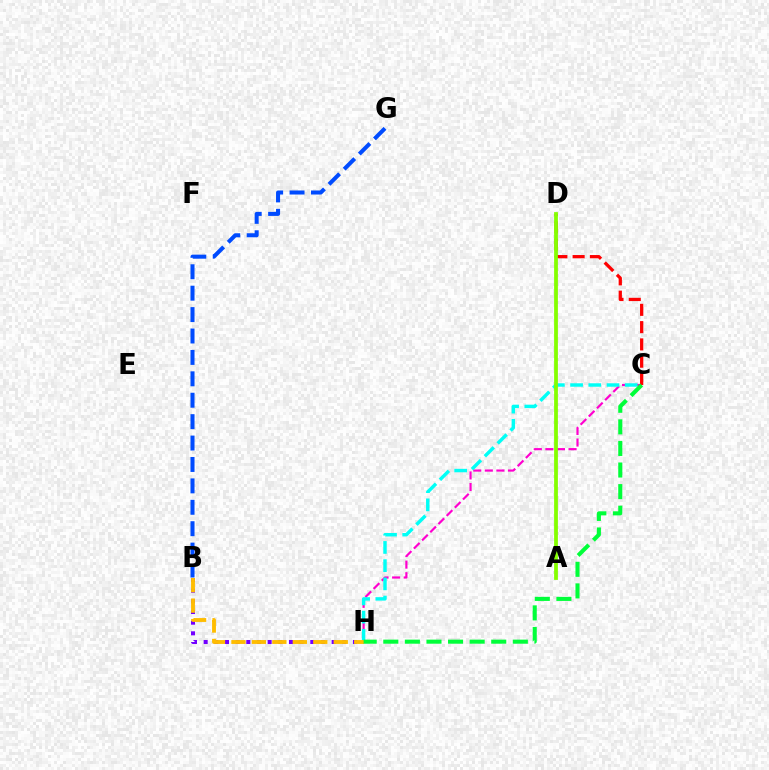{('B', 'H'): [{'color': '#7200ff', 'line_style': 'dotted', 'thickness': 2.9}, {'color': '#ffbd00', 'line_style': 'dashed', 'thickness': 2.78}], ('B', 'G'): [{'color': '#004bff', 'line_style': 'dashed', 'thickness': 2.91}], ('C', 'H'): [{'color': '#ff00cf', 'line_style': 'dashed', 'thickness': 1.57}, {'color': '#00fff6', 'line_style': 'dashed', 'thickness': 2.47}, {'color': '#00ff39', 'line_style': 'dashed', 'thickness': 2.93}], ('C', 'D'): [{'color': '#ff0000', 'line_style': 'dashed', 'thickness': 2.35}], ('A', 'D'): [{'color': '#84ff00', 'line_style': 'solid', 'thickness': 2.72}]}